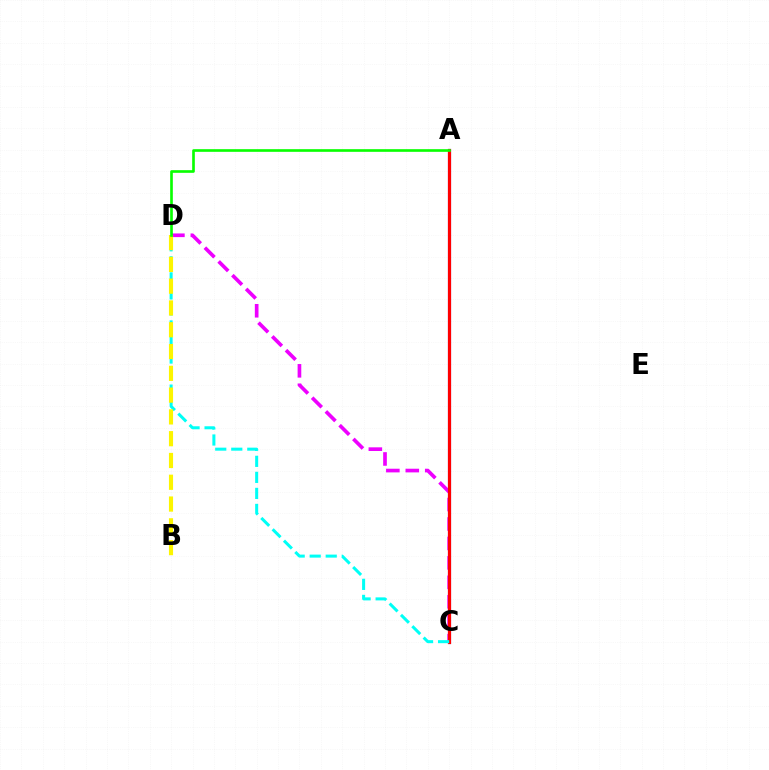{('A', 'C'): [{'color': '#0010ff', 'line_style': 'solid', 'thickness': 2.23}, {'color': '#ff0000', 'line_style': 'solid', 'thickness': 2.28}], ('C', 'D'): [{'color': '#ee00ff', 'line_style': 'dashed', 'thickness': 2.64}, {'color': '#00fff6', 'line_style': 'dashed', 'thickness': 2.18}], ('B', 'D'): [{'color': '#fcf500', 'line_style': 'dashed', 'thickness': 2.96}], ('A', 'D'): [{'color': '#08ff00', 'line_style': 'solid', 'thickness': 1.9}]}